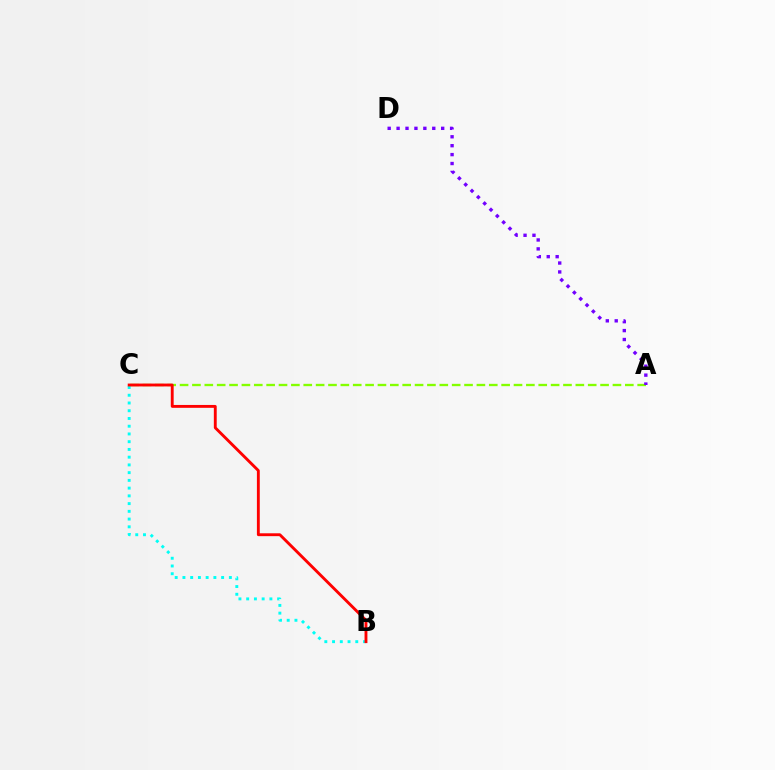{('A', 'C'): [{'color': '#84ff00', 'line_style': 'dashed', 'thickness': 1.68}], ('B', 'C'): [{'color': '#00fff6', 'line_style': 'dotted', 'thickness': 2.1}, {'color': '#ff0000', 'line_style': 'solid', 'thickness': 2.07}], ('A', 'D'): [{'color': '#7200ff', 'line_style': 'dotted', 'thickness': 2.42}]}